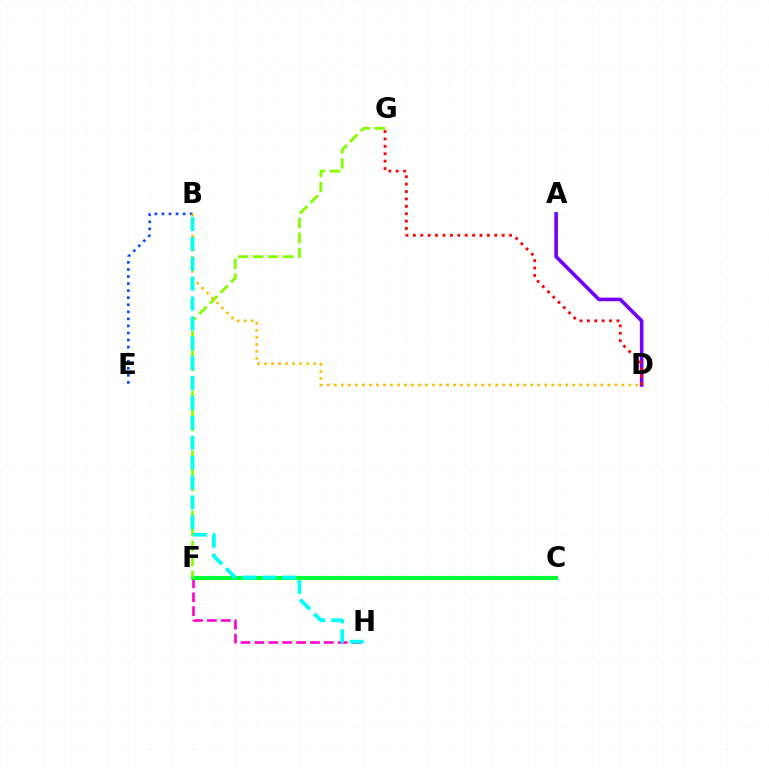{('F', 'H'): [{'color': '#ff00cf', 'line_style': 'dashed', 'thickness': 1.89}], ('C', 'F'): [{'color': '#00ff39', 'line_style': 'solid', 'thickness': 2.98}], ('B', 'E'): [{'color': '#004bff', 'line_style': 'dotted', 'thickness': 1.92}], ('F', 'G'): [{'color': '#84ff00', 'line_style': 'dashed', 'thickness': 2.04}], ('A', 'D'): [{'color': '#7200ff', 'line_style': 'solid', 'thickness': 2.59}], ('B', 'D'): [{'color': '#ffbd00', 'line_style': 'dotted', 'thickness': 1.91}], ('D', 'G'): [{'color': '#ff0000', 'line_style': 'dotted', 'thickness': 2.01}], ('B', 'H'): [{'color': '#00fff6', 'line_style': 'dashed', 'thickness': 2.7}]}